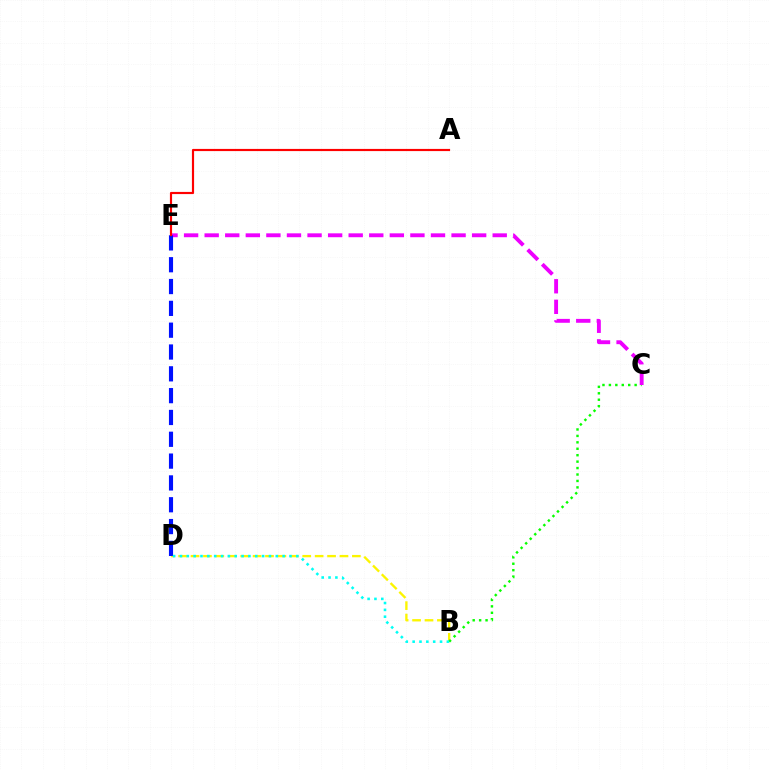{('B', 'D'): [{'color': '#fcf500', 'line_style': 'dashed', 'thickness': 1.69}, {'color': '#00fff6', 'line_style': 'dotted', 'thickness': 1.86}], ('B', 'C'): [{'color': '#08ff00', 'line_style': 'dotted', 'thickness': 1.75}], ('C', 'E'): [{'color': '#ee00ff', 'line_style': 'dashed', 'thickness': 2.8}], ('D', 'E'): [{'color': '#0010ff', 'line_style': 'dashed', 'thickness': 2.96}], ('A', 'E'): [{'color': '#ff0000', 'line_style': 'solid', 'thickness': 1.57}]}